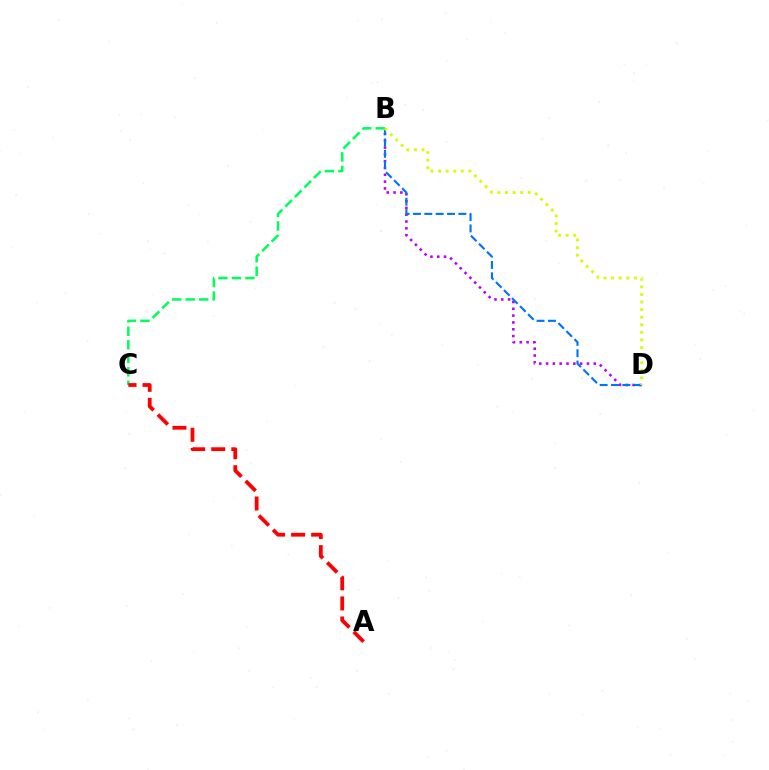{('B', 'D'): [{'color': '#b900ff', 'line_style': 'dotted', 'thickness': 1.85}, {'color': '#0074ff', 'line_style': 'dashed', 'thickness': 1.54}, {'color': '#d1ff00', 'line_style': 'dotted', 'thickness': 2.06}], ('B', 'C'): [{'color': '#00ff5c', 'line_style': 'dashed', 'thickness': 1.84}], ('A', 'C'): [{'color': '#ff0000', 'line_style': 'dashed', 'thickness': 2.72}]}